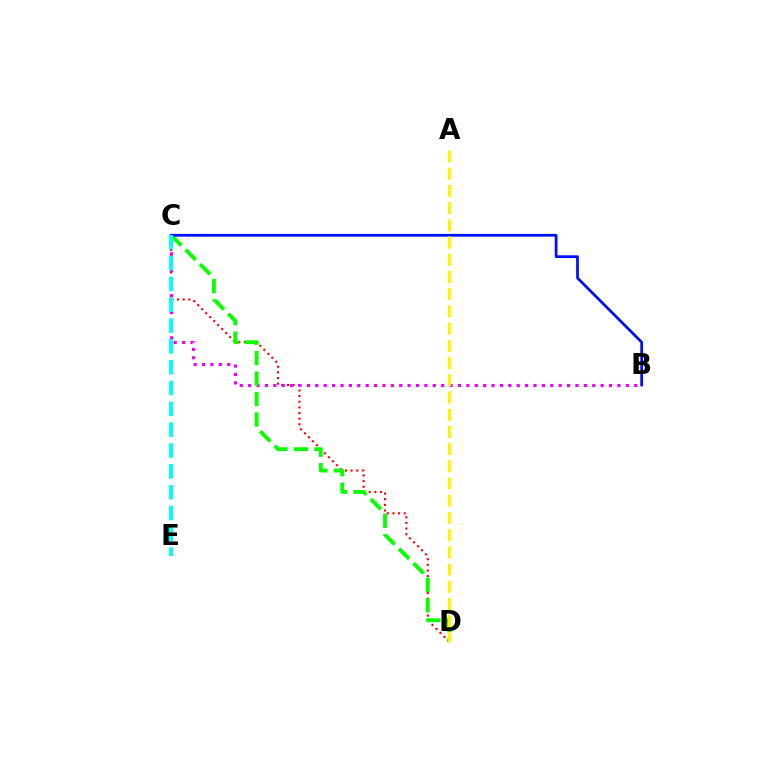{('C', 'D'): [{'color': '#ff0000', 'line_style': 'dotted', 'thickness': 1.53}, {'color': '#08ff00', 'line_style': 'dashed', 'thickness': 2.78}], ('B', 'C'): [{'color': '#ee00ff', 'line_style': 'dotted', 'thickness': 2.28}, {'color': '#0010ff', 'line_style': 'solid', 'thickness': 1.99}], ('A', 'D'): [{'color': '#fcf500', 'line_style': 'dashed', 'thickness': 2.34}], ('C', 'E'): [{'color': '#00fff6', 'line_style': 'dashed', 'thickness': 2.83}]}